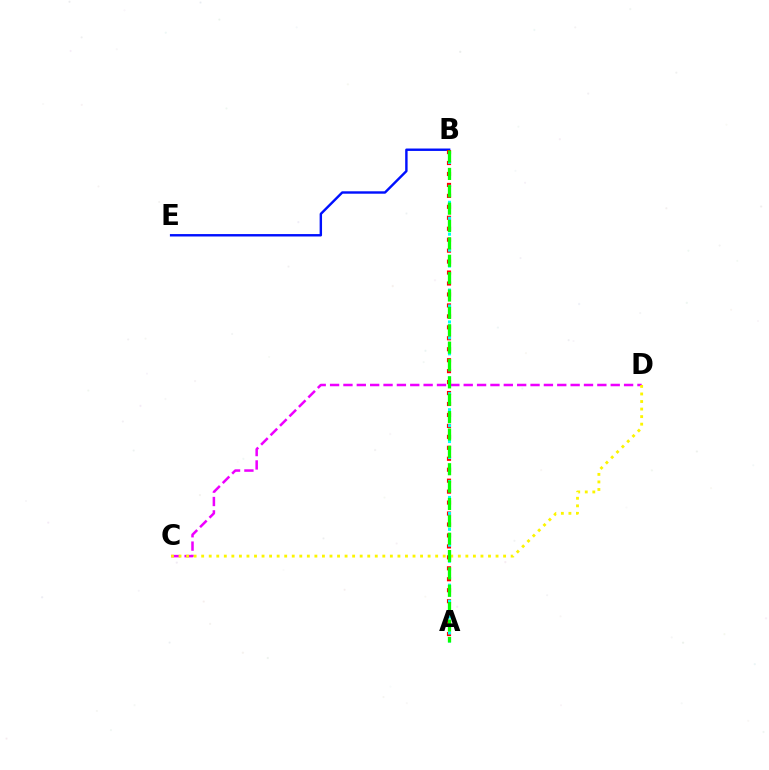{('B', 'E'): [{'color': '#0010ff', 'line_style': 'solid', 'thickness': 1.74}], ('C', 'D'): [{'color': '#ee00ff', 'line_style': 'dashed', 'thickness': 1.82}, {'color': '#fcf500', 'line_style': 'dotted', 'thickness': 2.05}], ('A', 'B'): [{'color': '#ff0000', 'line_style': 'dotted', 'thickness': 2.98}, {'color': '#00fff6', 'line_style': 'dotted', 'thickness': 2.17}, {'color': '#08ff00', 'line_style': 'dashed', 'thickness': 2.36}]}